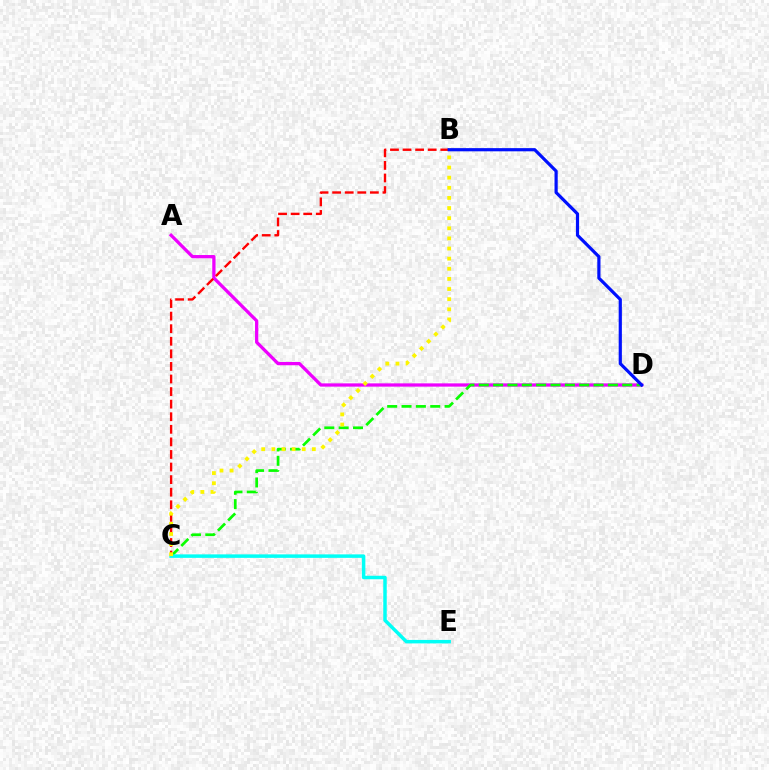{('A', 'D'): [{'color': '#ee00ff', 'line_style': 'solid', 'thickness': 2.35}], ('C', 'D'): [{'color': '#08ff00', 'line_style': 'dashed', 'thickness': 1.95}], ('B', 'C'): [{'color': '#ff0000', 'line_style': 'dashed', 'thickness': 1.71}, {'color': '#fcf500', 'line_style': 'dotted', 'thickness': 2.75}], ('C', 'E'): [{'color': '#00fff6', 'line_style': 'solid', 'thickness': 2.5}], ('B', 'D'): [{'color': '#0010ff', 'line_style': 'solid', 'thickness': 2.3}]}